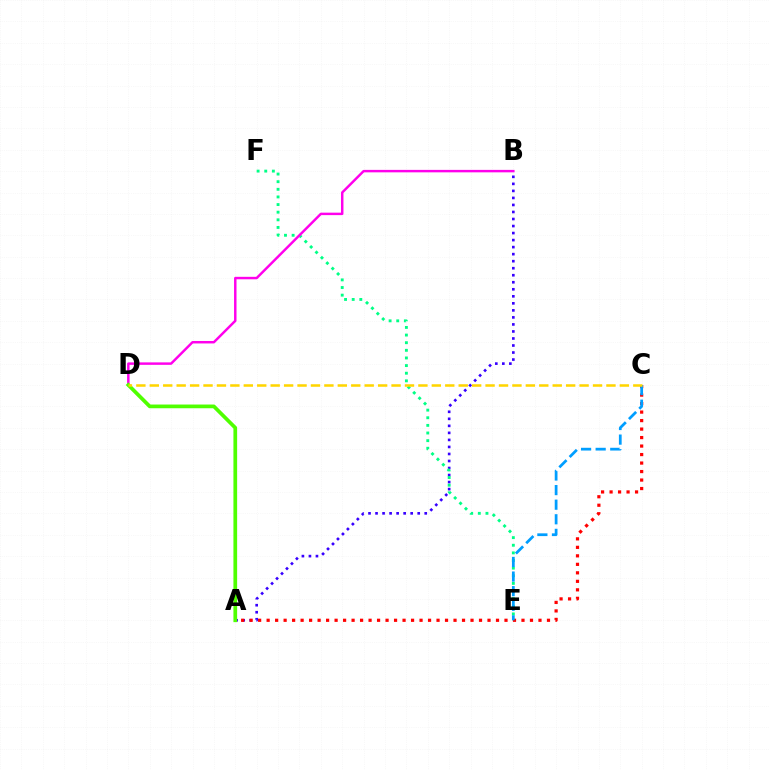{('A', 'B'): [{'color': '#3700ff', 'line_style': 'dotted', 'thickness': 1.91}], ('E', 'F'): [{'color': '#00ff86', 'line_style': 'dotted', 'thickness': 2.07}], ('B', 'D'): [{'color': '#ff00ed', 'line_style': 'solid', 'thickness': 1.77}], ('A', 'C'): [{'color': '#ff0000', 'line_style': 'dotted', 'thickness': 2.31}], ('A', 'D'): [{'color': '#4fff00', 'line_style': 'solid', 'thickness': 2.68}], ('C', 'E'): [{'color': '#009eff', 'line_style': 'dashed', 'thickness': 1.98}], ('C', 'D'): [{'color': '#ffd500', 'line_style': 'dashed', 'thickness': 1.82}]}